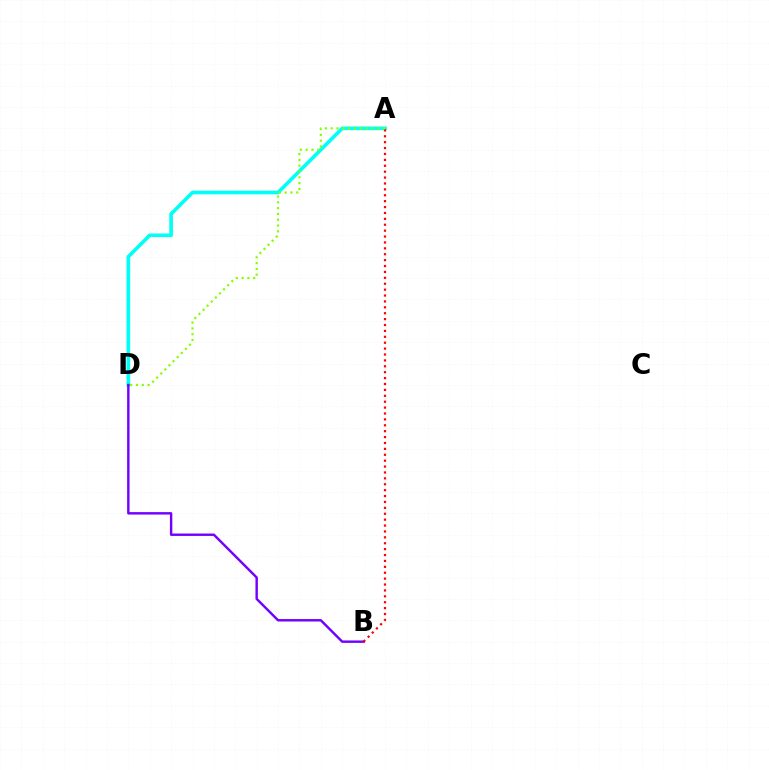{('A', 'D'): [{'color': '#00fff6', 'line_style': 'solid', 'thickness': 2.63}, {'color': '#84ff00', 'line_style': 'dotted', 'thickness': 1.58}], ('B', 'D'): [{'color': '#7200ff', 'line_style': 'solid', 'thickness': 1.74}], ('A', 'B'): [{'color': '#ff0000', 'line_style': 'dotted', 'thickness': 1.6}]}